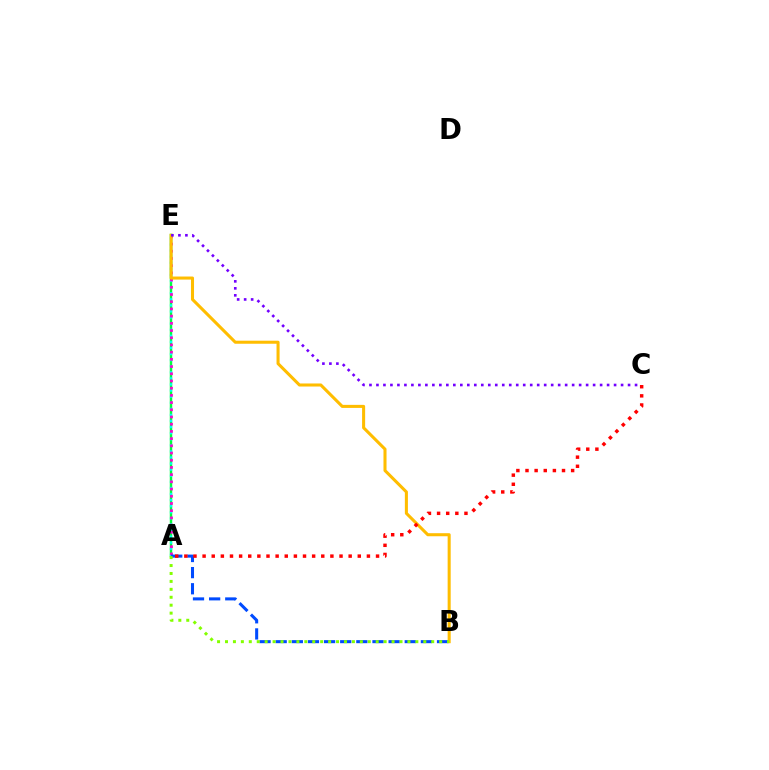{('A', 'E'): [{'color': '#00ff39', 'line_style': 'solid', 'thickness': 1.76}, {'color': '#00fff6', 'line_style': 'dotted', 'thickness': 1.65}, {'color': '#ff00cf', 'line_style': 'dotted', 'thickness': 1.96}], ('A', 'B'): [{'color': '#004bff', 'line_style': 'dashed', 'thickness': 2.19}, {'color': '#84ff00', 'line_style': 'dotted', 'thickness': 2.16}], ('B', 'E'): [{'color': '#ffbd00', 'line_style': 'solid', 'thickness': 2.2}], ('A', 'C'): [{'color': '#ff0000', 'line_style': 'dotted', 'thickness': 2.48}], ('C', 'E'): [{'color': '#7200ff', 'line_style': 'dotted', 'thickness': 1.9}]}